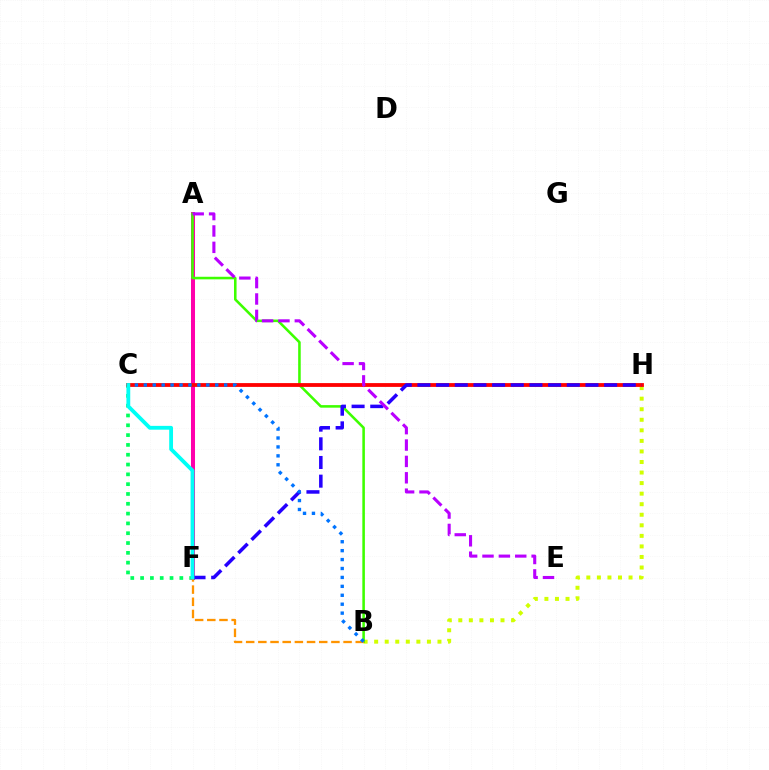{('C', 'F'): [{'color': '#00ff5c', 'line_style': 'dotted', 'thickness': 2.67}, {'color': '#00fff6', 'line_style': 'solid', 'thickness': 2.75}], ('B', 'H'): [{'color': '#d1ff00', 'line_style': 'dotted', 'thickness': 2.87}], ('A', 'F'): [{'color': '#ff00ac', 'line_style': 'solid', 'thickness': 2.9}], ('A', 'B'): [{'color': '#3dff00', 'line_style': 'solid', 'thickness': 1.84}], ('B', 'F'): [{'color': '#ff9400', 'line_style': 'dashed', 'thickness': 1.65}], ('C', 'H'): [{'color': '#ff0000', 'line_style': 'solid', 'thickness': 2.74}], ('F', 'H'): [{'color': '#2500ff', 'line_style': 'dashed', 'thickness': 2.54}], ('B', 'C'): [{'color': '#0074ff', 'line_style': 'dotted', 'thickness': 2.43}], ('A', 'E'): [{'color': '#b900ff', 'line_style': 'dashed', 'thickness': 2.22}]}